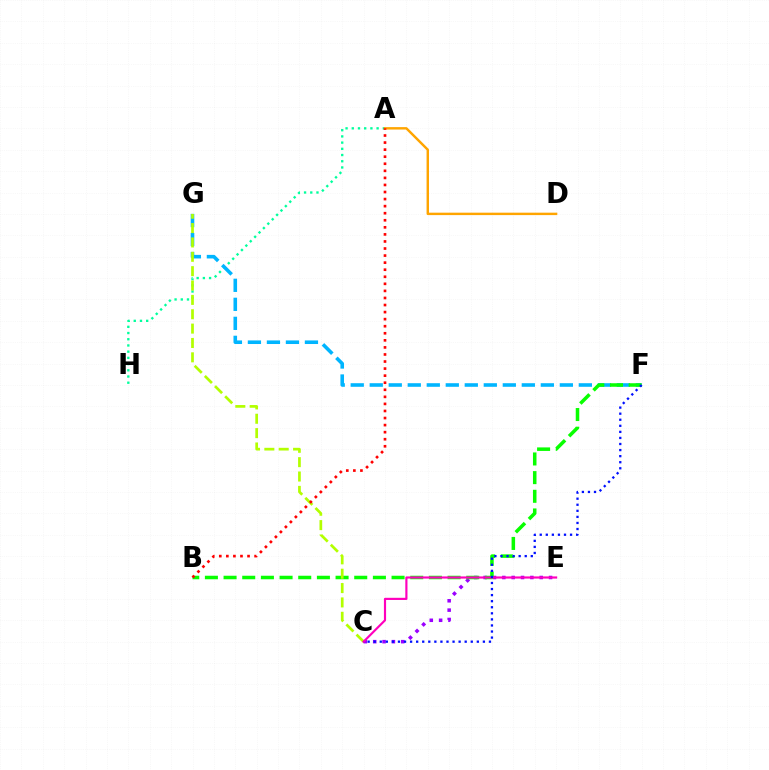{('A', 'H'): [{'color': '#00ff9d', 'line_style': 'dotted', 'thickness': 1.69}], ('C', 'E'): [{'color': '#9b00ff', 'line_style': 'dotted', 'thickness': 2.54}, {'color': '#ff00bd', 'line_style': 'solid', 'thickness': 1.56}], ('F', 'G'): [{'color': '#00b5ff', 'line_style': 'dashed', 'thickness': 2.58}], ('B', 'F'): [{'color': '#08ff00', 'line_style': 'dashed', 'thickness': 2.54}], ('A', 'D'): [{'color': '#ffa500', 'line_style': 'solid', 'thickness': 1.75}], ('C', 'G'): [{'color': '#b3ff00', 'line_style': 'dashed', 'thickness': 1.95}], ('A', 'B'): [{'color': '#ff0000', 'line_style': 'dotted', 'thickness': 1.92}], ('C', 'F'): [{'color': '#0010ff', 'line_style': 'dotted', 'thickness': 1.65}]}